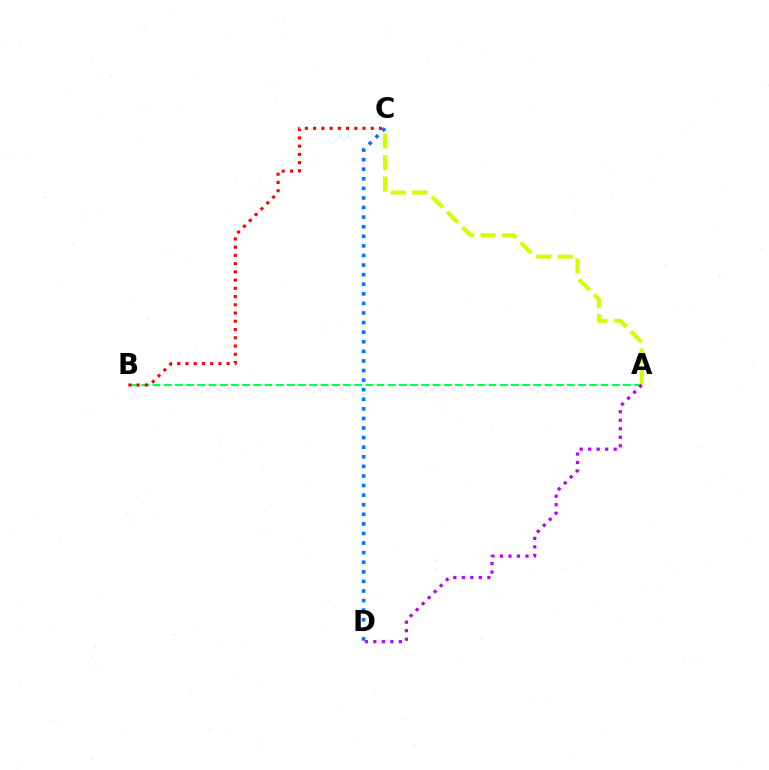{('A', 'B'): [{'color': '#00ff5c', 'line_style': 'dashed', 'thickness': 1.52}], ('A', 'C'): [{'color': '#d1ff00', 'line_style': 'dashed', 'thickness': 2.92}], ('B', 'C'): [{'color': '#ff0000', 'line_style': 'dotted', 'thickness': 2.24}], ('C', 'D'): [{'color': '#0074ff', 'line_style': 'dotted', 'thickness': 2.6}], ('A', 'D'): [{'color': '#b900ff', 'line_style': 'dotted', 'thickness': 2.31}]}